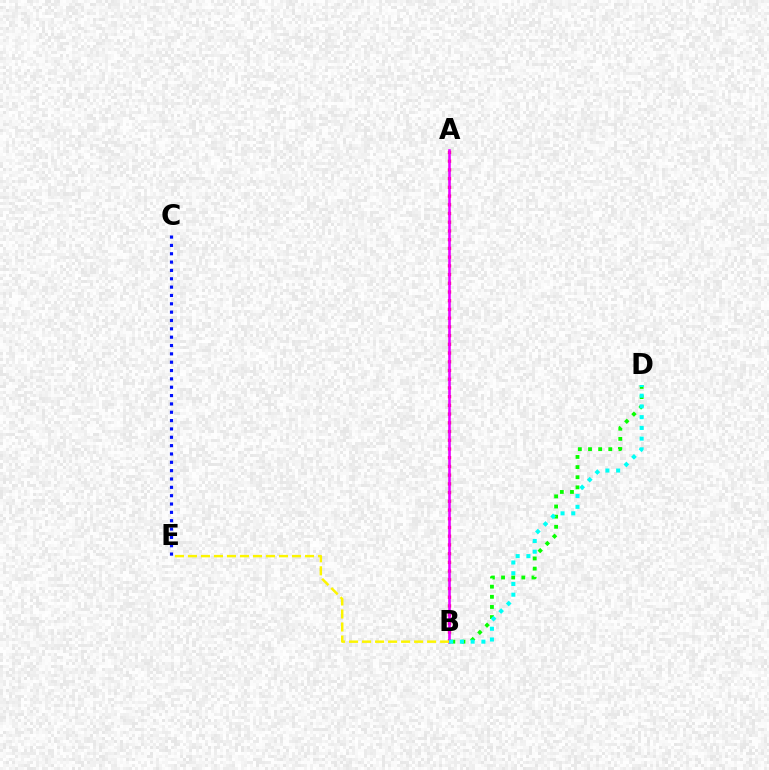{('A', 'B'): [{'color': '#ff0000', 'line_style': 'dotted', 'thickness': 2.37}, {'color': '#ee00ff', 'line_style': 'solid', 'thickness': 1.88}], ('B', 'D'): [{'color': '#08ff00', 'line_style': 'dotted', 'thickness': 2.75}, {'color': '#00fff6', 'line_style': 'dotted', 'thickness': 2.92}], ('B', 'E'): [{'color': '#fcf500', 'line_style': 'dashed', 'thickness': 1.77}], ('C', 'E'): [{'color': '#0010ff', 'line_style': 'dotted', 'thickness': 2.27}]}